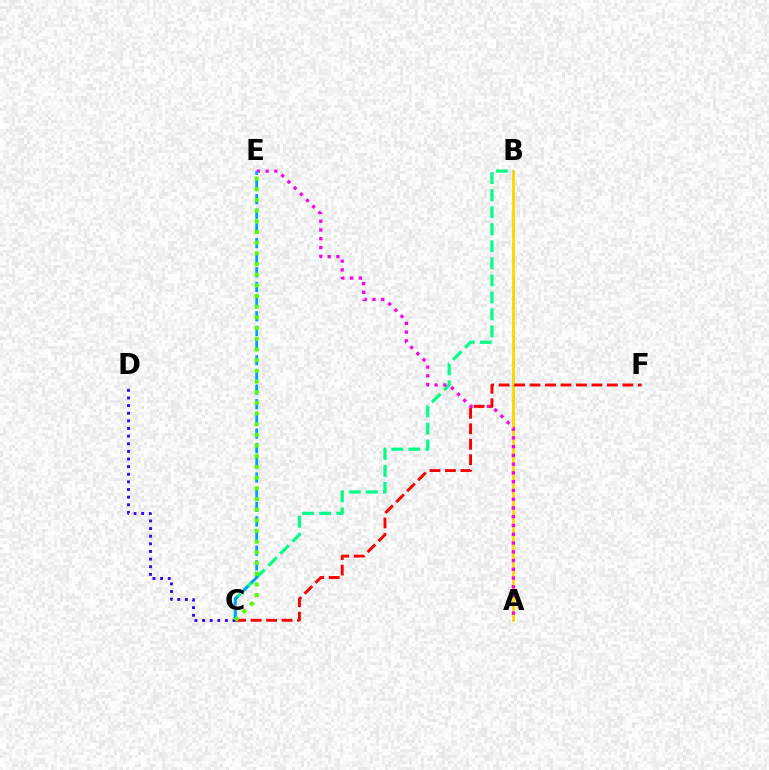{('A', 'B'): [{'color': '#ffd500', 'line_style': 'solid', 'thickness': 2.03}], ('B', 'C'): [{'color': '#00ff86', 'line_style': 'dashed', 'thickness': 2.31}], ('A', 'E'): [{'color': '#ff00ed', 'line_style': 'dotted', 'thickness': 2.38}], ('C', 'D'): [{'color': '#3700ff', 'line_style': 'dotted', 'thickness': 2.07}], ('C', 'E'): [{'color': '#009eff', 'line_style': 'dashed', 'thickness': 1.99}, {'color': '#4fff00', 'line_style': 'dotted', 'thickness': 2.9}], ('C', 'F'): [{'color': '#ff0000', 'line_style': 'dashed', 'thickness': 2.1}]}